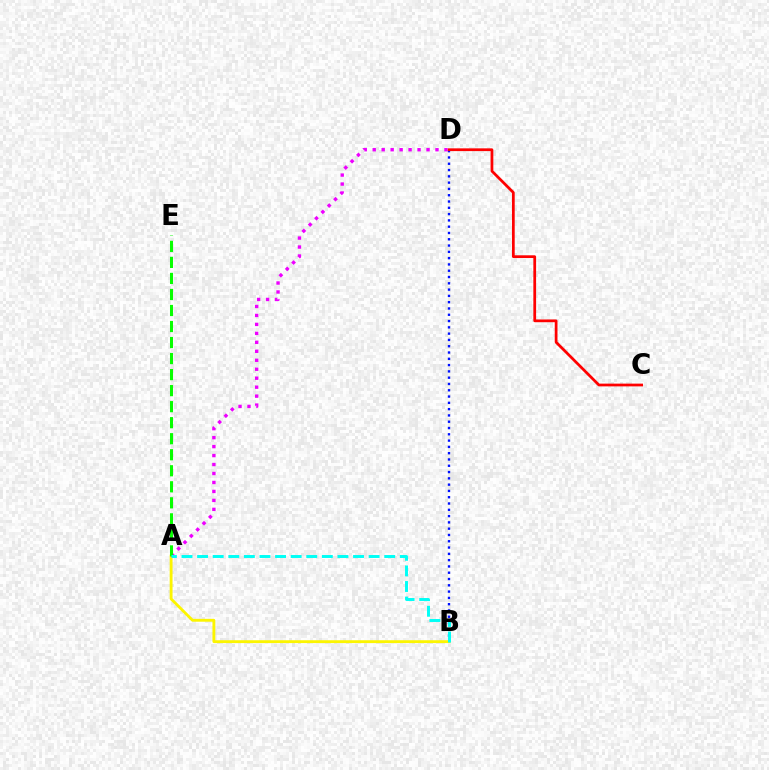{('B', 'D'): [{'color': '#0010ff', 'line_style': 'dotted', 'thickness': 1.71}], ('A', 'B'): [{'color': '#fcf500', 'line_style': 'solid', 'thickness': 2.06}, {'color': '#00fff6', 'line_style': 'dashed', 'thickness': 2.12}], ('A', 'D'): [{'color': '#ee00ff', 'line_style': 'dotted', 'thickness': 2.44}], ('A', 'E'): [{'color': '#08ff00', 'line_style': 'dashed', 'thickness': 2.18}], ('C', 'D'): [{'color': '#ff0000', 'line_style': 'solid', 'thickness': 1.98}]}